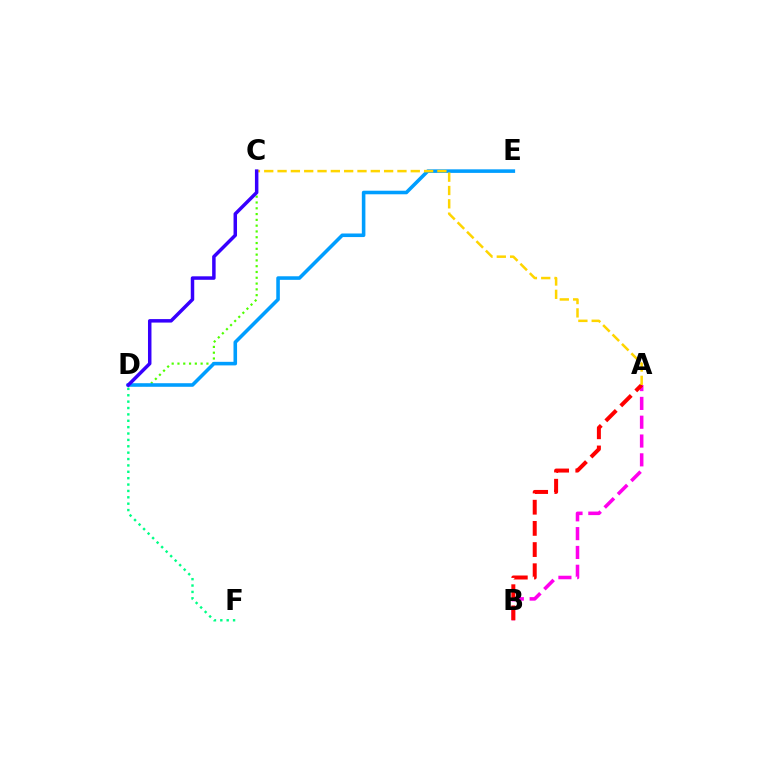{('D', 'F'): [{'color': '#00ff86', 'line_style': 'dotted', 'thickness': 1.73}], ('C', 'D'): [{'color': '#4fff00', 'line_style': 'dotted', 'thickness': 1.57}, {'color': '#3700ff', 'line_style': 'solid', 'thickness': 2.51}], ('A', 'B'): [{'color': '#ff00ed', 'line_style': 'dashed', 'thickness': 2.56}, {'color': '#ff0000', 'line_style': 'dashed', 'thickness': 2.88}], ('D', 'E'): [{'color': '#009eff', 'line_style': 'solid', 'thickness': 2.57}], ('A', 'C'): [{'color': '#ffd500', 'line_style': 'dashed', 'thickness': 1.81}]}